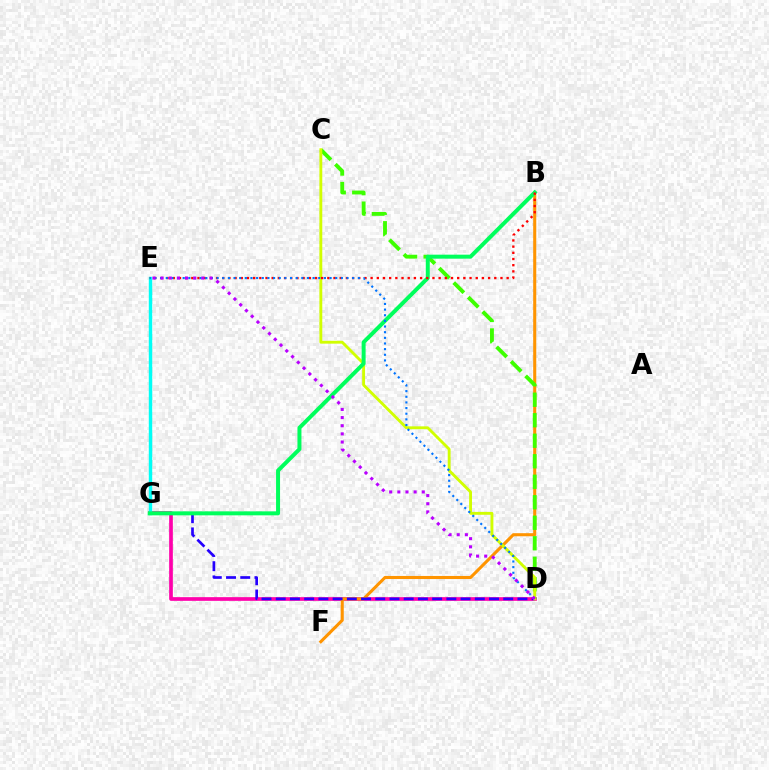{('D', 'G'): [{'color': '#ff00ac', 'line_style': 'solid', 'thickness': 2.65}, {'color': '#2500ff', 'line_style': 'dashed', 'thickness': 1.93}], ('B', 'F'): [{'color': '#ff9400', 'line_style': 'solid', 'thickness': 2.21}], ('C', 'D'): [{'color': '#3dff00', 'line_style': 'dashed', 'thickness': 2.79}, {'color': '#d1ff00', 'line_style': 'solid', 'thickness': 2.07}], ('E', 'G'): [{'color': '#00fff6', 'line_style': 'solid', 'thickness': 2.46}], ('B', 'G'): [{'color': '#00ff5c', 'line_style': 'solid', 'thickness': 2.87}], ('B', 'E'): [{'color': '#ff0000', 'line_style': 'dotted', 'thickness': 1.68}], ('D', 'E'): [{'color': '#0074ff', 'line_style': 'dotted', 'thickness': 1.53}, {'color': '#b900ff', 'line_style': 'dotted', 'thickness': 2.21}]}